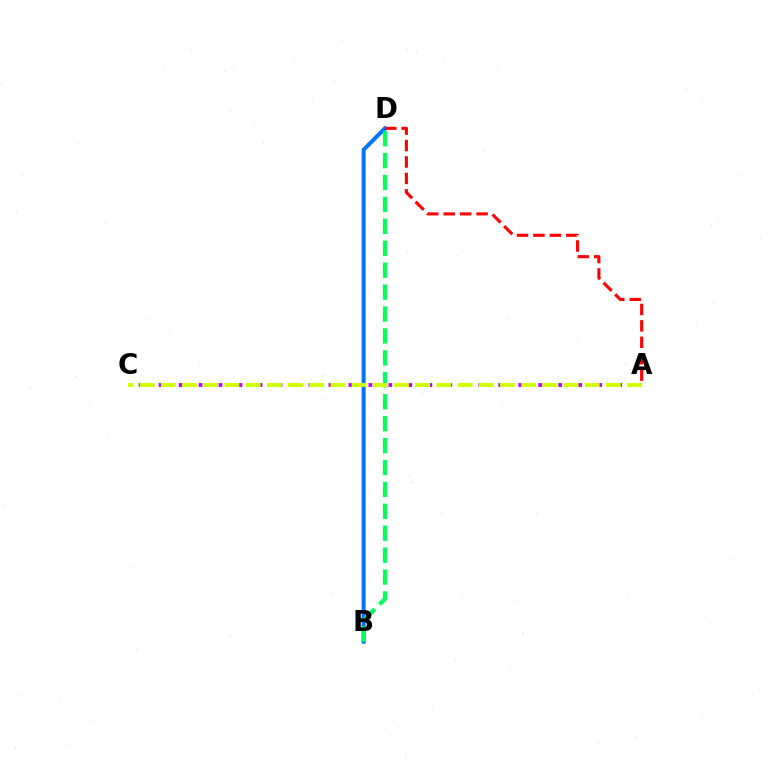{('B', 'D'): [{'color': '#0074ff', 'line_style': 'solid', 'thickness': 2.88}, {'color': '#00ff5c', 'line_style': 'dashed', 'thickness': 2.98}], ('A', 'C'): [{'color': '#b900ff', 'line_style': 'dotted', 'thickness': 2.71}, {'color': '#d1ff00', 'line_style': 'dashed', 'thickness': 2.88}], ('A', 'D'): [{'color': '#ff0000', 'line_style': 'dashed', 'thickness': 2.23}]}